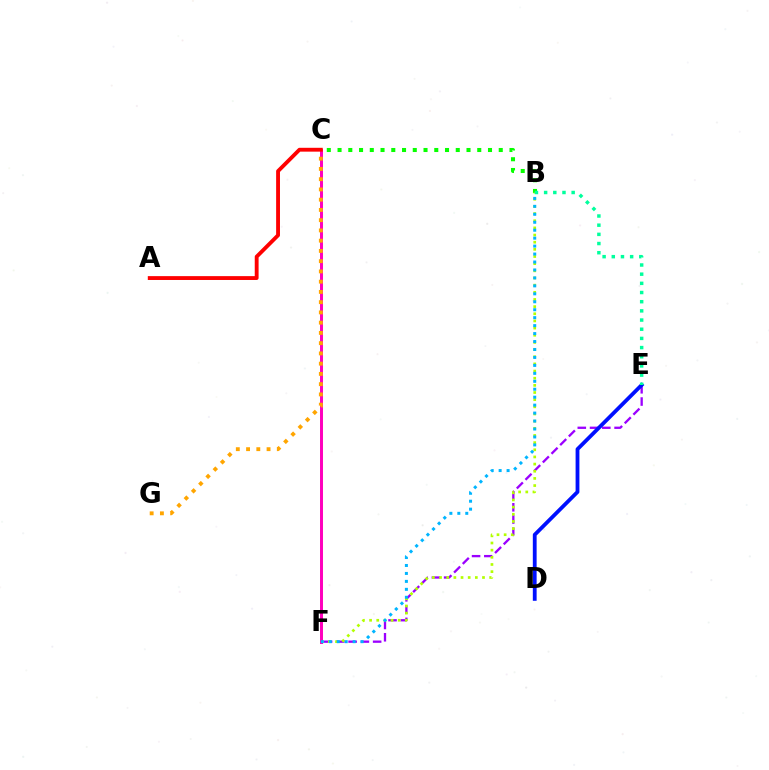{('B', 'C'): [{'color': '#08ff00', 'line_style': 'dotted', 'thickness': 2.92}], ('E', 'F'): [{'color': '#9b00ff', 'line_style': 'dashed', 'thickness': 1.67}], ('D', 'E'): [{'color': '#0010ff', 'line_style': 'solid', 'thickness': 2.74}], ('B', 'F'): [{'color': '#b3ff00', 'line_style': 'dotted', 'thickness': 1.94}, {'color': '#00b5ff', 'line_style': 'dotted', 'thickness': 2.16}], ('B', 'E'): [{'color': '#00ff9d', 'line_style': 'dotted', 'thickness': 2.49}], ('C', 'F'): [{'color': '#ff00bd', 'line_style': 'solid', 'thickness': 2.14}], ('C', 'G'): [{'color': '#ffa500', 'line_style': 'dotted', 'thickness': 2.78}], ('A', 'C'): [{'color': '#ff0000', 'line_style': 'solid', 'thickness': 2.77}]}